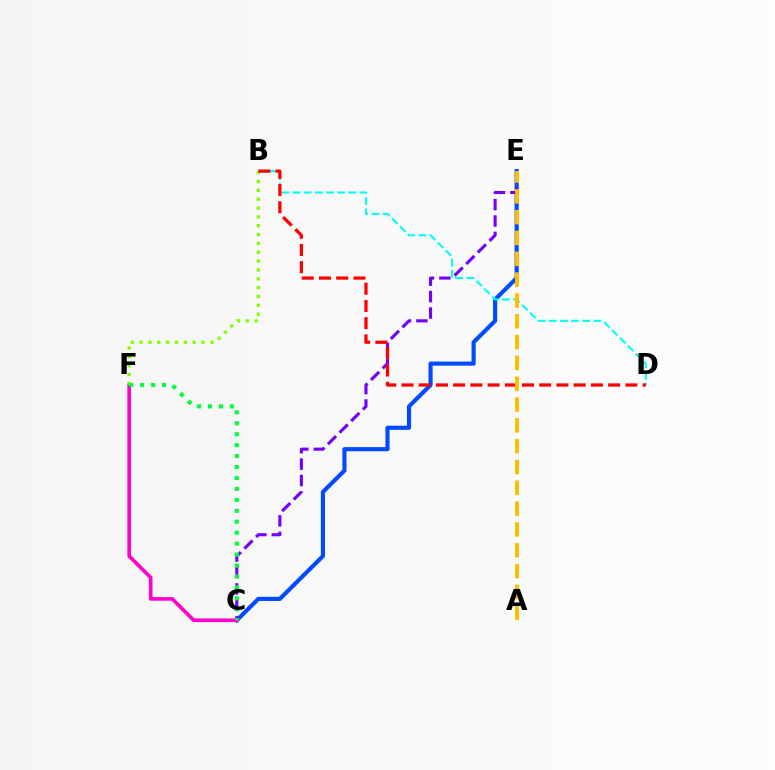{('C', 'E'): [{'color': '#004bff', 'line_style': 'solid', 'thickness': 2.98}, {'color': '#7200ff', 'line_style': 'dashed', 'thickness': 2.23}], ('B', 'D'): [{'color': '#00fff6', 'line_style': 'dashed', 'thickness': 1.51}, {'color': '#ff0000', 'line_style': 'dashed', 'thickness': 2.34}], ('C', 'F'): [{'color': '#ff00cf', 'line_style': 'solid', 'thickness': 2.62}, {'color': '#00ff39', 'line_style': 'dotted', 'thickness': 2.97}], ('B', 'F'): [{'color': '#84ff00', 'line_style': 'dotted', 'thickness': 2.4}], ('A', 'E'): [{'color': '#ffbd00', 'line_style': 'dashed', 'thickness': 2.83}]}